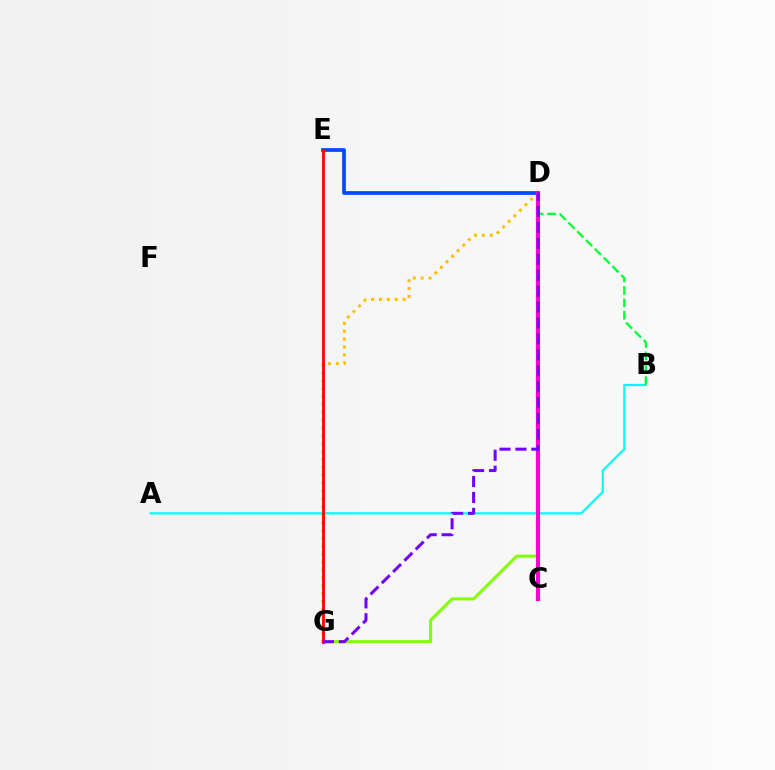{('D', 'G'): [{'color': '#84ff00', 'line_style': 'solid', 'thickness': 2.19}, {'color': '#ffbd00', 'line_style': 'dotted', 'thickness': 2.14}, {'color': '#7200ff', 'line_style': 'dashed', 'thickness': 2.16}], ('D', 'E'): [{'color': '#004bff', 'line_style': 'solid', 'thickness': 2.69}], ('A', 'B'): [{'color': '#00fff6', 'line_style': 'solid', 'thickness': 1.61}], ('B', 'D'): [{'color': '#00ff39', 'line_style': 'dashed', 'thickness': 1.68}], ('C', 'D'): [{'color': '#ff00cf', 'line_style': 'solid', 'thickness': 2.97}], ('E', 'G'): [{'color': '#ff0000', 'line_style': 'solid', 'thickness': 2.03}]}